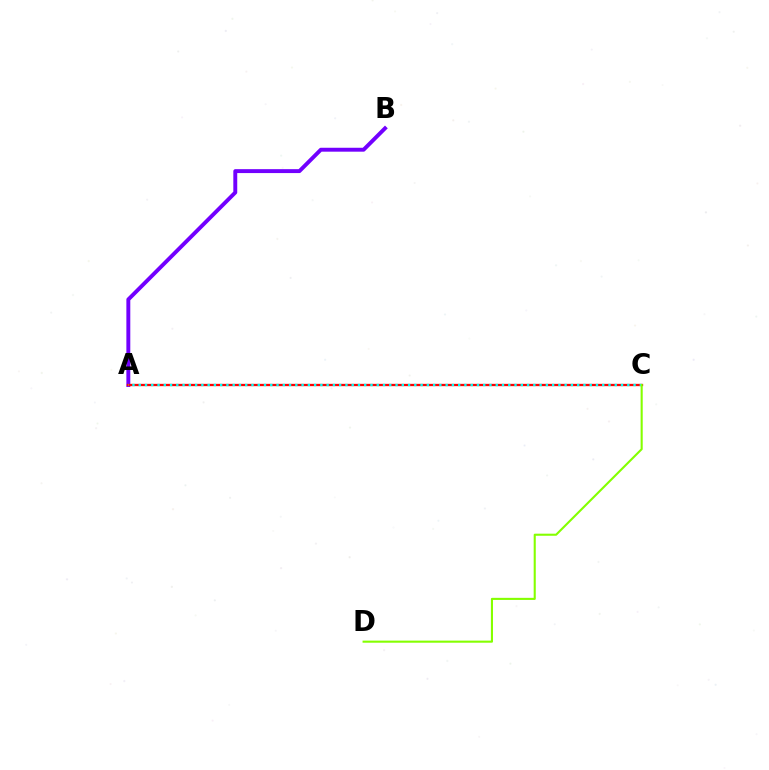{('A', 'B'): [{'color': '#7200ff', 'line_style': 'solid', 'thickness': 2.82}], ('A', 'C'): [{'color': '#ff0000', 'line_style': 'solid', 'thickness': 1.66}, {'color': '#00fff6', 'line_style': 'dotted', 'thickness': 1.7}], ('C', 'D'): [{'color': '#84ff00', 'line_style': 'solid', 'thickness': 1.51}]}